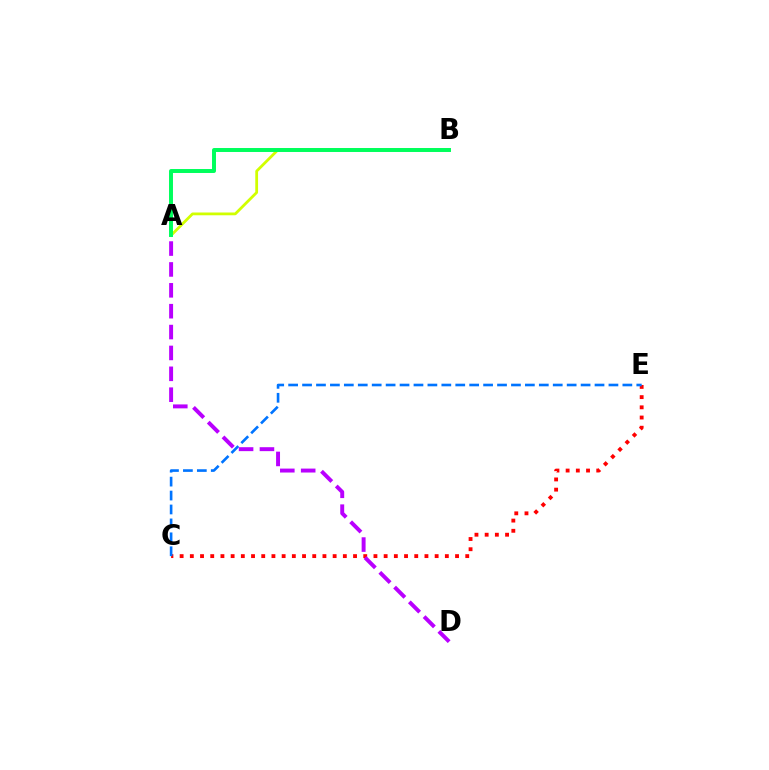{('C', 'E'): [{'color': '#ff0000', 'line_style': 'dotted', 'thickness': 2.77}, {'color': '#0074ff', 'line_style': 'dashed', 'thickness': 1.89}], ('A', 'B'): [{'color': '#d1ff00', 'line_style': 'solid', 'thickness': 2.0}, {'color': '#00ff5c', 'line_style': 'solid', 'thickness': 2.85}], ('A', 'D'): [{'color': '#b900ff', 'line_style': 'dashed', 'thickness': 2.84}]}